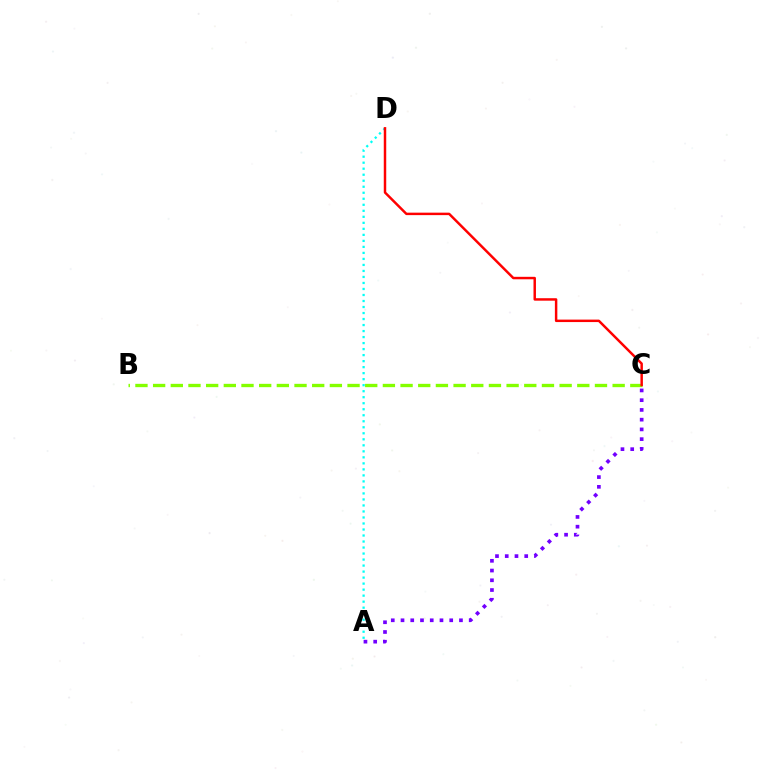{('A', 'D'): [{'color': '#00fff6', 'line_style': 'dotted', 'thickness': 1.63}], ('B', 'C'): [{'color': '#84ff00', 'line_style': 'dashed', 'thickness': 2.4}], ('A', 'C'): [{'color': '#7200ff', 'line_style': 'dotted', 'thickness': 2.65}], ('C', 'D'): [{'color': '#ff0000', 'line_style': 'solid', 'thickness': 1.78}]}